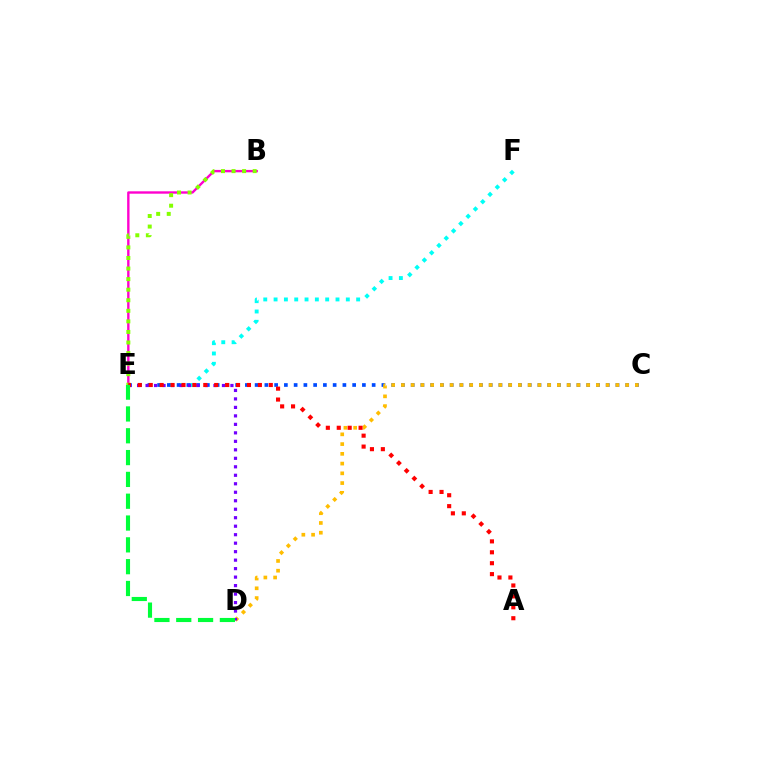{('E', 'F'): [{'color': '#00fff6', 'line_style': 'dotted', 'thickness': 2.8}], ('C', 'E'): [{'color': '#004bff', 'line_style': 'dotted', 'thickness': 2.65}], ('B', 'E'): [{'color': '#ff00cf', 'line_style': 'solid', 'thickness': 1.71}, {'color': '#84ff00', 'line_style': 'dotted', 'thickness': 2.87}], ('C', 'D'): [{'color': '#ffbd00', 'line_style': 'dotted', 'thickness': 2.65}], ('D', 'E'): [{'color': '#7200ff', 'line_style': 'dotted', 'thickness': 2.31}, {'color': '#00ff39', 'line_style': 'dashed', 'thickness': 2.96}], ('A', 'E'): [{'color': '#ff0000', 'line_style': 'dotted', 'thickness': 2.97}]}